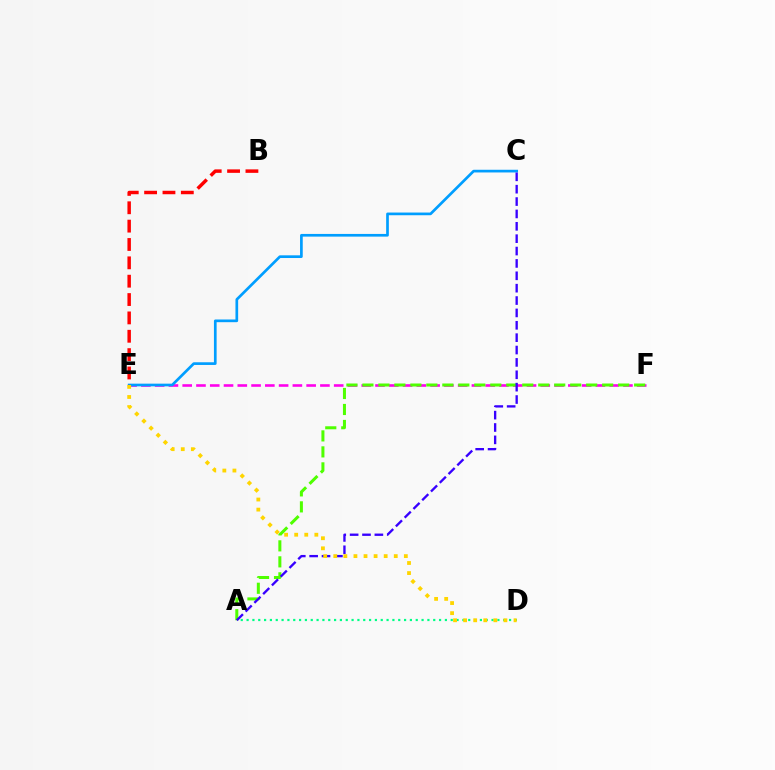{('E', 'F'): [{'color': '#ff00ed', 'line_style': 'dashed', 'thickness': 1.87}], ('C', 'E'): [{'color': '#009eff', 'line_style': 'solid', 'thickness': 1.94}], ('B', 'E'): [{'color': '#ff0000', 'line_style': 'dashed', 'thickness': 2.49}], ('A', 'F'): [{'color': '#4fff00', 'line_style': 'dashed', 'thickness': 2.17}], ('A', 'C'): [{'color': '#3700ff', 'line_style': 'dashed', 'thickness': 1.68}], ('A', 'D'): [{'color': '#00ff86', 'line_style': 'dotted', 'thickness': 1.58}], ('D', 'E'): [{'color': '#ffd500', 'line_style': 'dotted', 'thickness': 2.74}]}